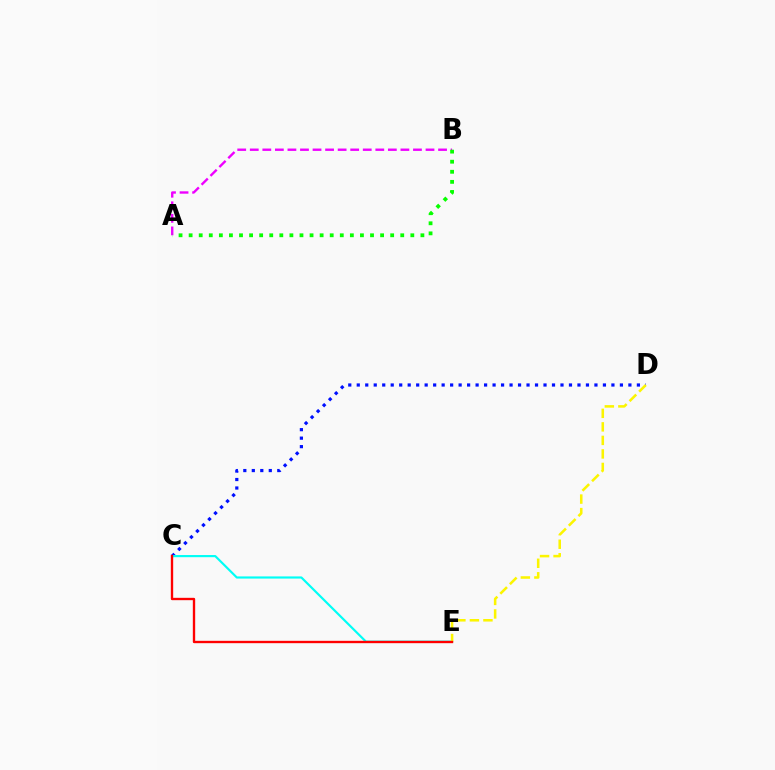{('A', 'B'): [{'color': '#ee00ff', 'line_style': 'dashed', 'thickness': 1.71}, {'color': '#08ff00', 'line_style': 'dotted', 'thickness': 2.74}], ('C', 'D'): [{'color': '#0010ff', 'line_style': 'dotted', 'thickness': 2.31}], ('C', 'E'): [{'color': '#00fff6', 'line_style': 'solid', 'thickness': 1.56}, {'color': '#ff0000', 'line_style': 'solid', 'thickness': 1.7}], ('D', 'E'): [{'color': '#fcf500', 'line_style': 'dashed', 'thickness': 1.84}]}